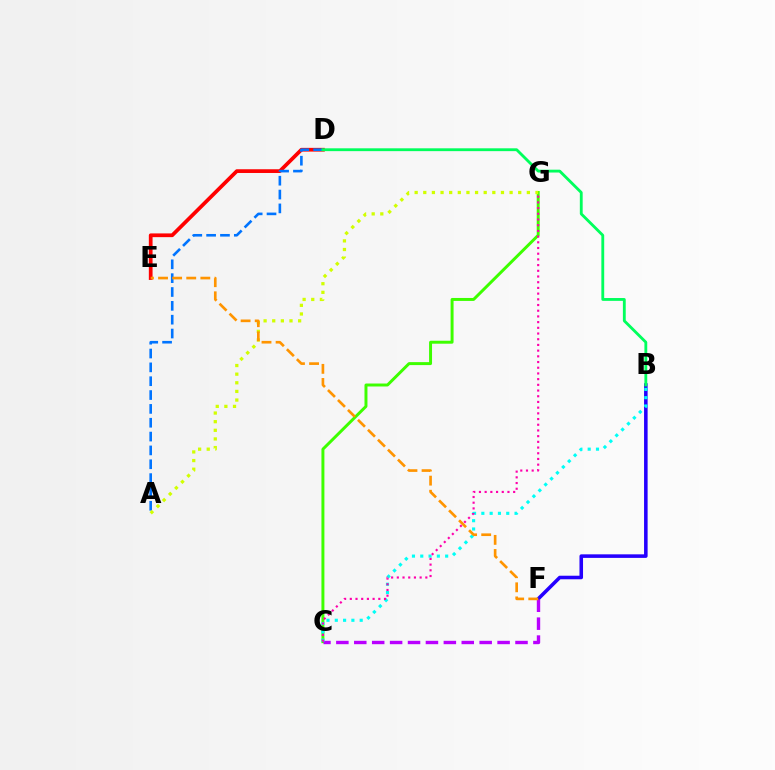{('B', 'F'): [{'color': '#2500ff', 'line_style': 'solid', 'thickness': 2.56}], ('D', 'E'): [{'color': '#ff0000', 'line_style': 'solid', 'thickness': 2.69}], ('C', 'G'): [{'color': '#3dff00', 'line_style': 'solid', 'thickness': 2.13}, {'color': '#ff00ac', 'line_style': 'dotted', 'thickness': 1.55}], ('C', 'F'): [{'color': '#b900ff', 'line_style': 'dashed', 'thickness': 2.43}], ('B', 'C'): [{'color': '#00fff6', 'line_style': 'dotted', 'thickness': 2.26}], ('A', 'D'): [{'color': '#0074ff', 'line_style': 'dashed', 'thickness': 1.88}], ('A', 'G'): [{'color': '#d1ff00', 'line_style': 'dotted', 'thickness': 2.35}], ('E', 'F'): [{'color': '#ff9400', 'line_style': 'dashed', 'thickness': 1.91}], ('B', 'D'): [{'color': '#00ff5c', 'line_style': 'solid', 'thickness': 2.04}]}